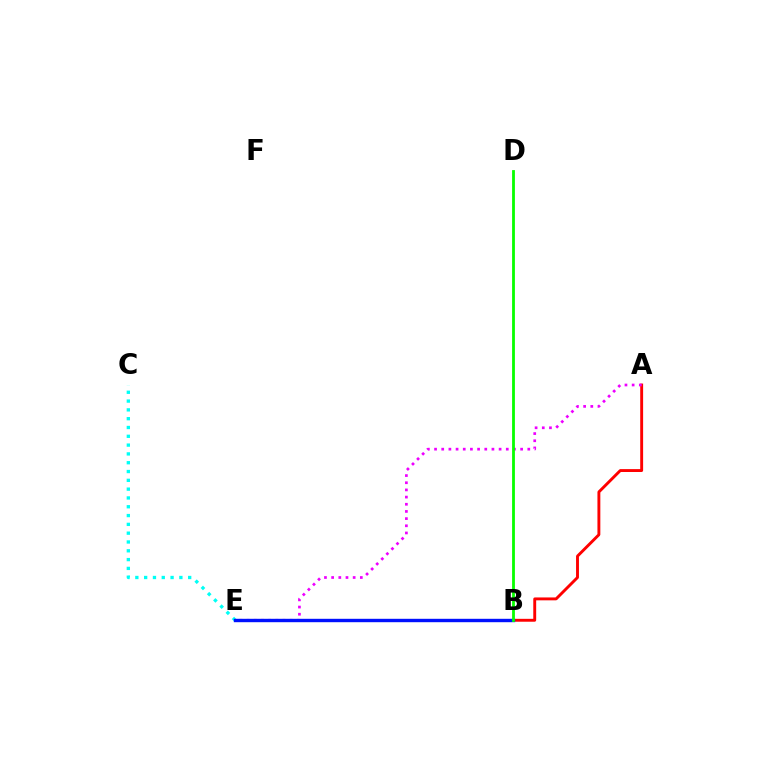{('A', 'B'): [{'color': '#ff0000', 'line_style': 'solid', 'thickness': 2.09}], ('C', 'E'): [{'color': '#00fff6', 'line_style': 'dotted', 'thickness': 2.39}], ('B', 'E'): [{'color': '#fcf500', 'line_style': 'solid', 'thickness': 1.9}, {'color': '#0010ff', 'line_style': 'solid', 'thickness': 2.45}], ('A', 'E'): [{'color': '#ee00ff', 'line_style': 'dotted', 'thickness': 1.95}], ('B', 'D'): [{'color': '#08ff00', 'line_style': 'solid', 'thickness': 2.02}]}